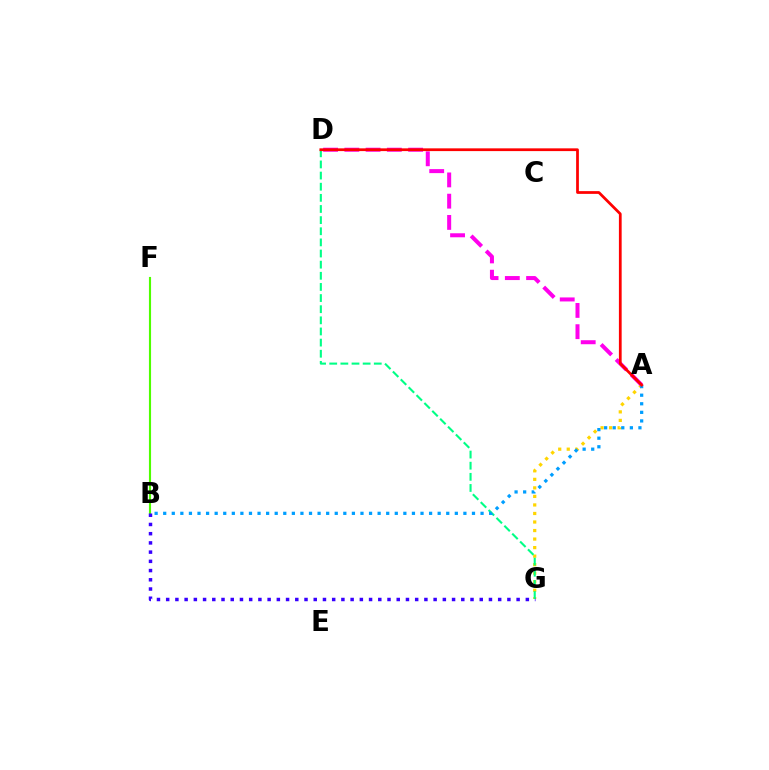{('B', 'F'): [{'color': '#4fff00', 'line_style': 'solid', 'thickness': 1.53}], ('A', 'G'): [{'color': '#ffd500', 'line_style': 'dotted', 'thickness': 2.32}], ('B', 'G'): [{'color': '#3700ff', 'line_style': 'dotted', 'thickness': 2.51}], ('A', 'D'): [{'color': '#ff00ed', 'line_style': 'dashed', 'thickness': 2.89}, {'color': '#ff0000', 'line_style': 'solid', 'thickness': 1.98}], ('D', 'G'): [{'color': '#00ff86', 'line_style': 'dashed', 'thickness': 1.51}], ('A', 'B'): [{'color': '#009eff', 'line_style': 'dotted', 'thickness': 2.33}]}